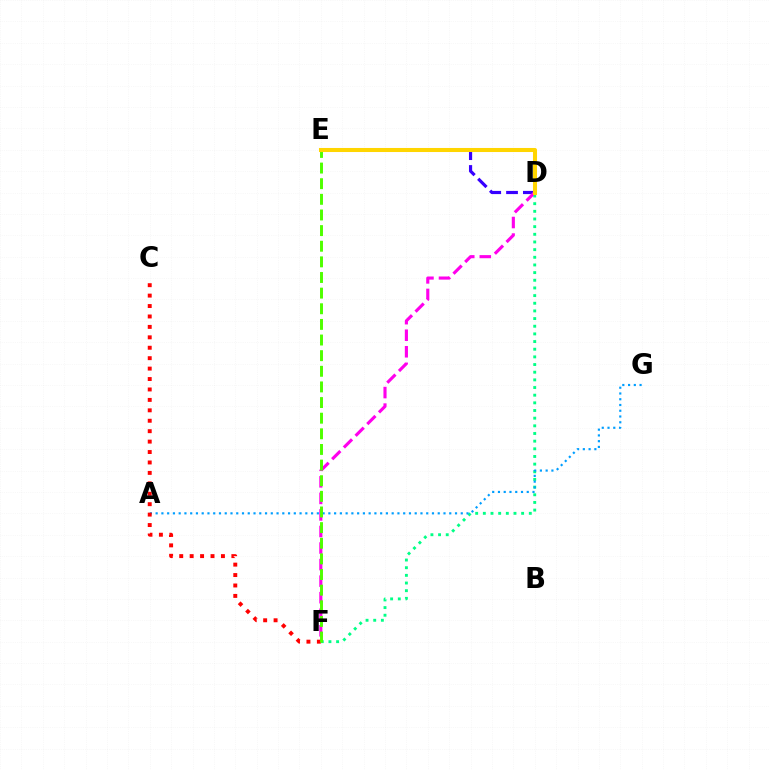{('D', 'F'): [{'color': '#00ff86', 'line_style': 'dotted', 'thickness': 2.08}, {'color': '#ff00ed', 'line_style': 'dashed', 'thickness': 2.25}], ('A', 'G'): [{'color': '#009eff', 'line_style': 'dotted', 'thickness': 1.56}], ('D', 'E'): [{'color': '#3700ff', 'line_style': 'dashed', 'thickness': 2.29}, {'color': '#ffd500', 'line_style': 'solid', 'thickness': 2.92}], ('C', 'F'): [{'color': '#ff0000', 'line_style': 'dotted', 'thickness': 2.83}], ('E', 'F'): [{'color': '#4fff00', 'line_style': 'dashed', 'thickness': 2.12}]}